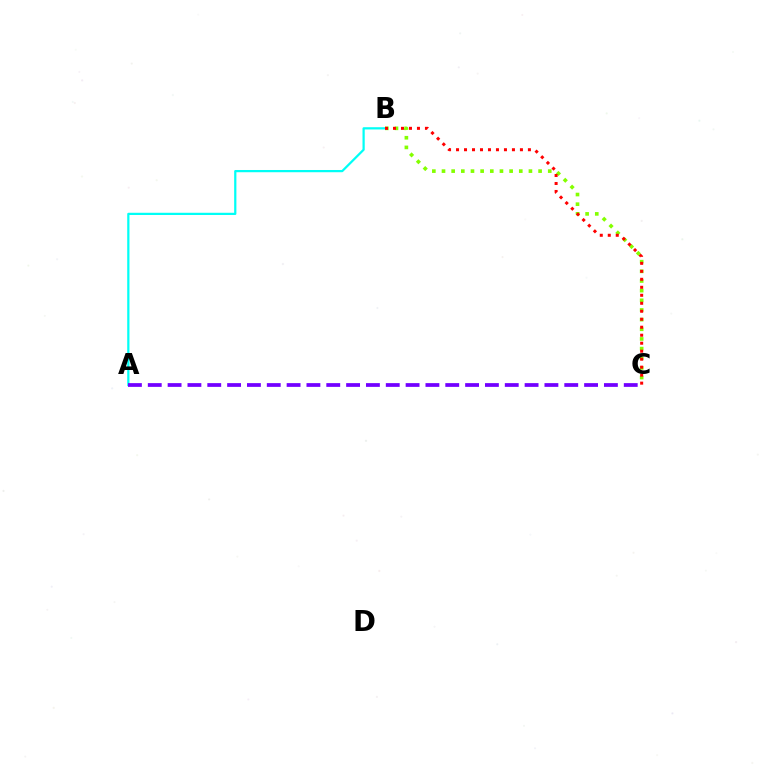{('B', 'C'): [{'color': '#84ff00', 'line_style': 'dotted', 'thickness': 2.62}, {'color': '#ff0000', 'line_style': 'dotted', 'thickness': 2.17}], ('A', 'B'): [{'color': '#00fff6', 'line_style': 'solid', 'thickness': 1.61}], ('A', 'C'): [{'color': '#7200ff', 'line_style': 'dashed', 'thickness': 2.69}]}